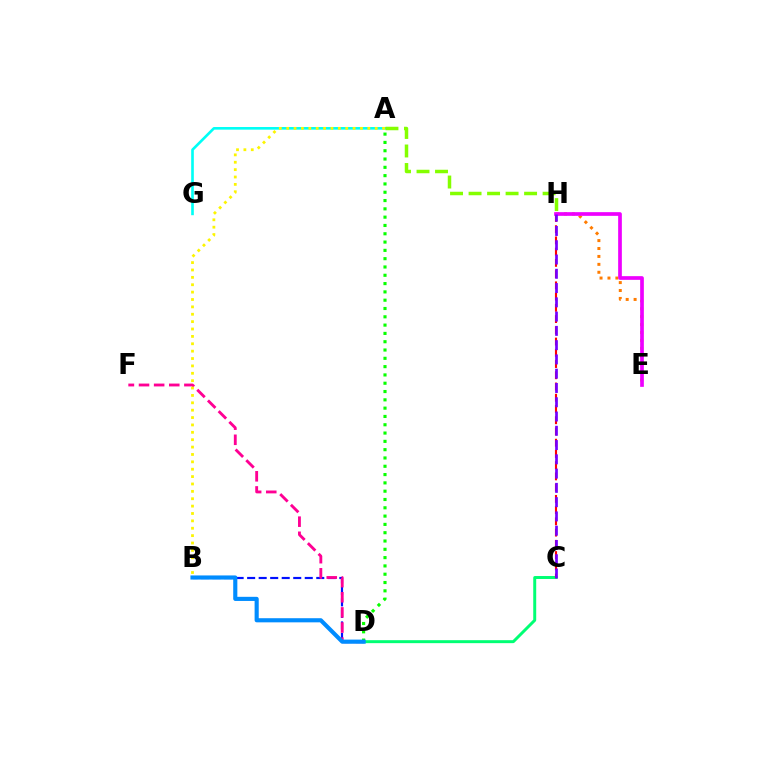{('A', 'D'): [{'color': '#08ff00', 'line_style': 'dotted', 'thickness': 2.26}], ('B', 'D'): [{'color': '#0010ff', 'line_style': 'dashed', 'thickness': 1.57}, {'color': '#008cff', 'line_style': 'solid', 'thickness': 2.97}], ('D', 'F'): [{'color': '#ff0094', 'line_style': 'dashed', 'thickness': 2.05}], ('A', 'G'): [{'color': '#00fff6', 'line_style': 'solid', 'thickness': 1.9}], ('C', 'D'): [{'color': '#00ff74', 'line_style': 'solid', 'thickness': 2.13}], ('A', 'B'): [{'color': '#fcf500', 'line_style': 'dotted', 'thickness': 2.0}], ('A', 'H'): [{'color': '#84ff00', 'line_style': 'dashed', 'thickness': 2.51}], ('C', 'H'): [{'color': '#ff0000', 'line_style': 'dashed', 'thickness': 1.53}, {'color': '#7200ff', 'line_style': 'dashed', 'thickness': 1.94}], ('E', 'H'): [{'color': '#ff7c00', 'line_style': 'dotted', 'thickness': 2.15}, {'color': '#ee00ff', 'line_style': 'solid', 'thickness': 2.66}]}